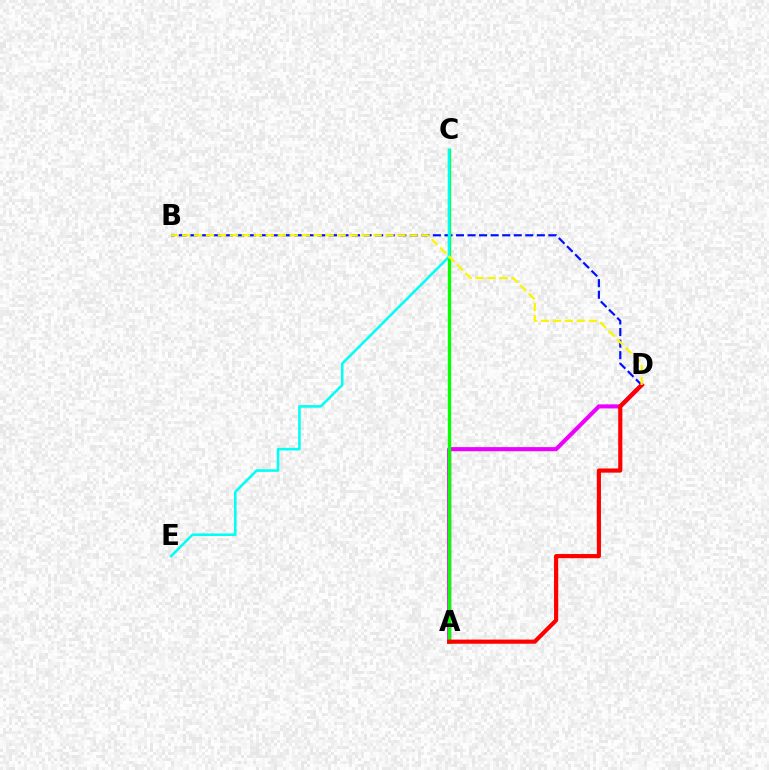{('A', 'D'): [{'color': '#ee00ff', 'line_style': 'solid', 'thickness': 2.96}, {'color': '#ff0000', 'line_style': 'solid', 'thickness': 2.99}], ('B', 'D'): [{'color': '#0010ff', 'line_style': 'dashed', 'thickness': 1.57}, {'color': '#fcf500', 'line_style': 'dashed', 'thickness': 1.63}], ('A', 'C'): [{'color': '#08ff00', 'line_style': 'solid', 'thickness': 2.4}], ('C', 'E'): [{'color': '#00fff6', 'line_style': 'solid', 'thickness': 1.85}]}